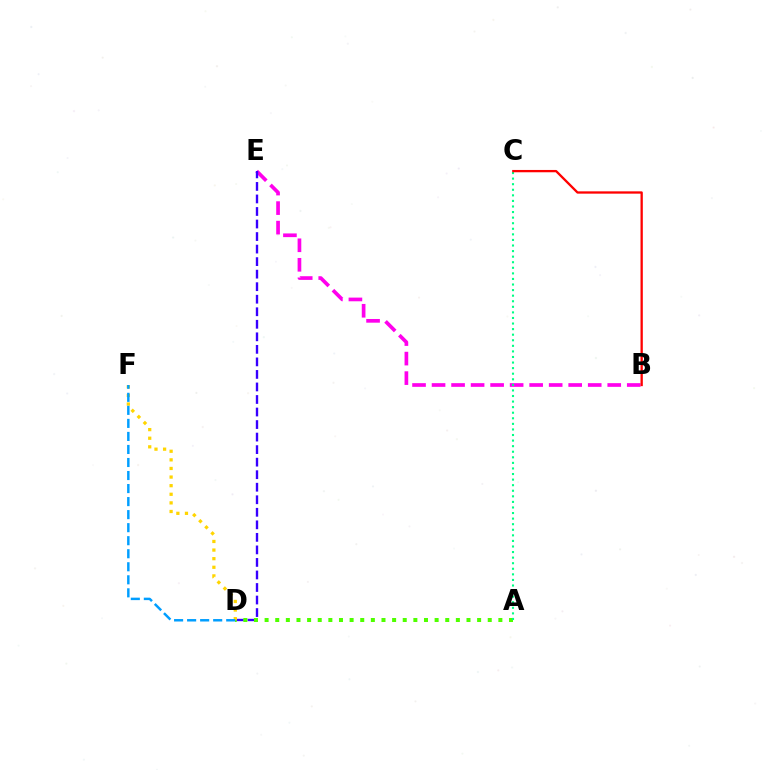{('B', 'E'): [{'color': '#ff00ed', 'line_style': 'dashed', 'thickness': 2.65}], ('D', 'E'): [{'color': '#3700ff', 'line_style': 'dashed', 'thickness': 1.7}], ('A', 'D'): [{'color': '#4fff00', 'line_style': 'dotted', 'thickness': 2.89}], ('A', 'C'): [{'color': '#00ff86', 'line_style': 'dotted', 'thickness': 1.51}], ('B', 'C'): [{'color': '#ff0000', 'line_style': 'solid', 'thickness': 1.66}], ('D', 'F'): [{'color': '#ffd500', 'line_style': 'dotted', 'thickness': 2.34}, {'color': '#009eff', 'line_style': 'dashed', 'thickness': 1.77}]}